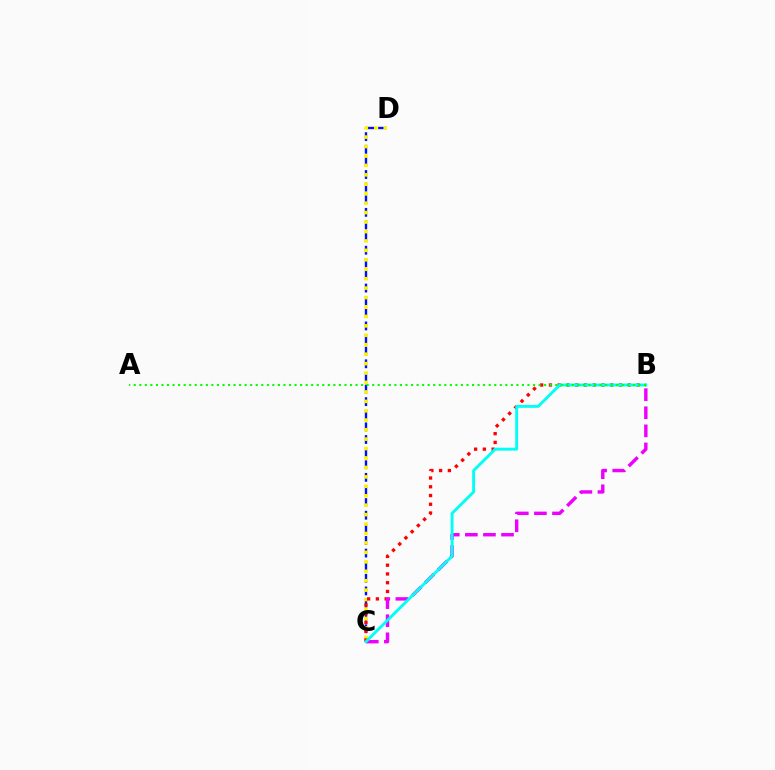{('C', 'D'): [{'color': '#0010ff', 'line_style': 'dashed', 'thickness': 1.71}, {'color': '#fcf500', 'line_style': 'dotted', 'thickness': 2.56}], ('B', 'C'): [{'color': '#ff0000', 'line_style': 'dotted', 'thickness': 2.38}, {'color': '#ee00ff', 'line_style': 'dashed', 'thickness': 2.46}, {'color': '#00fff6', 'line_style': 'solid', 'thickness': 2.09}], ('A', 'B'): [{'color': '#08ff00', 'line_style': 'dotted', 'thickness': 1.51}]}